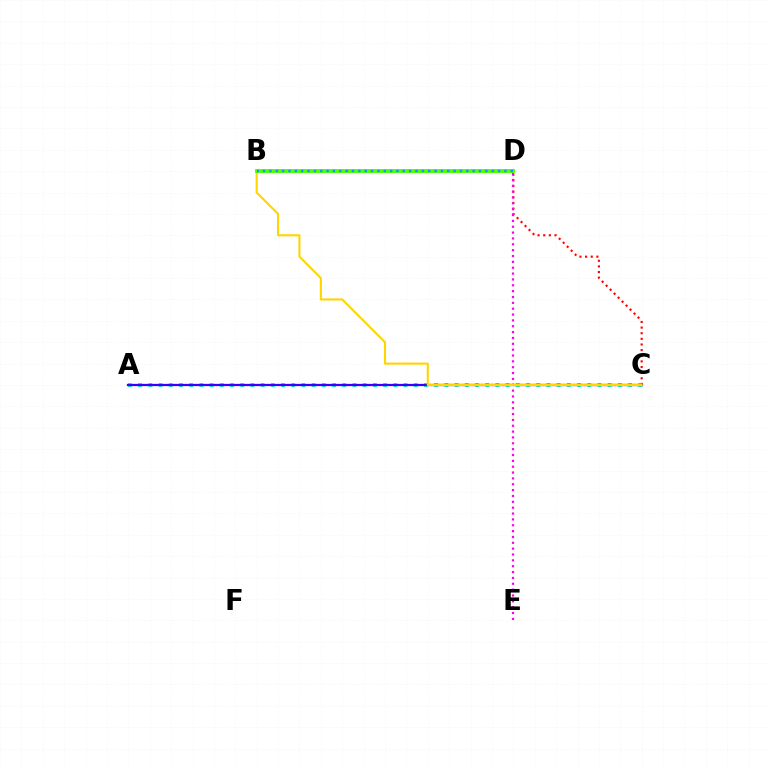{('C', 'D'): [{'color': '#ff0000', 'line_style': 'dotted', 'thickness': 1.53}], ('D', 'E'): [{'color': '#ff00ed', 'line_style': 'dotted', 'thickness': 1.59}], ('A', 'C'): [{'color': '#00ff86', 'line_style': 'dotted', 'thickness': 2.77}, {'color': '#3700ff', 'line_style': 'solid', 'thickness': 1.63}], ('B', 'C'): [{'color': '#ffd500', 'line_style': 'solid', 'thickness': 1.51}], ('B', 'D'): [{'color': '#4fff00', 'line_style': 'solid', 'thickness': 2.79}, {'color': '#009eff', 'line_style': 'dotted', 'thickness': 1.73}]}